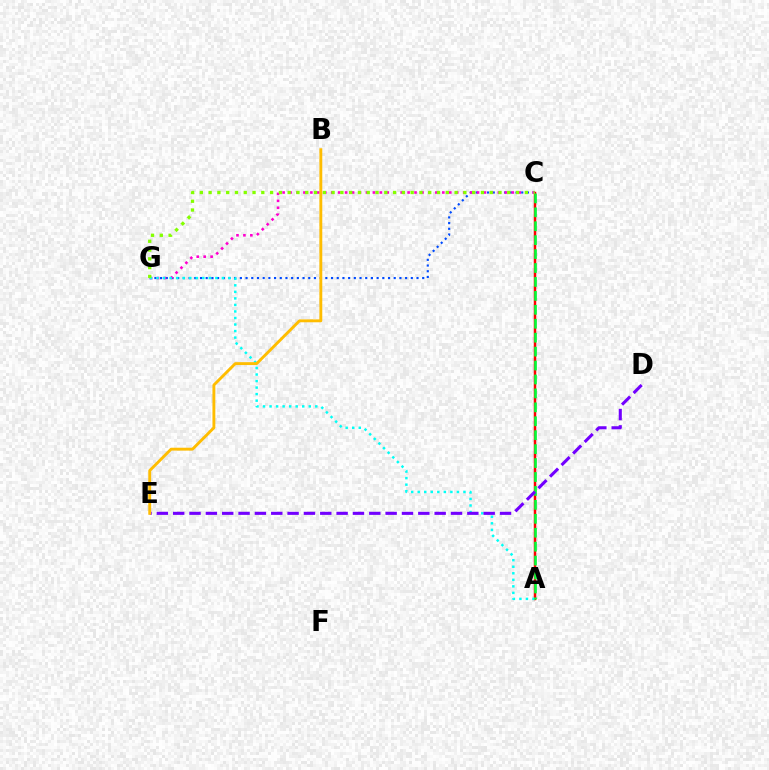{('C', 'G'): [{'color': '#004bff', 'line_style': 'dotted', 'thickness': 1.55}, {'color': '#ff00cf', 'line_style': 'dotted', 'thickness': 1.89}, {'color': '#84ff00', 'line_style': 'dotted', 'thickness': 2.39}], ('A', 'C'): [{'color': '#ff0000', 'line_style': 'solid', 'thickness': 1.79}, {'color': '#00ff39', 'line_style': 'dashed', 'thickness': 1.89}], ('A', 'G'): [{'color': '#00fff6', 'line_style': 'dotted', 'thickness': 1.78}], ('D', 'E'): [{'color': '#7200ff', 'line_style': 'dashed', 'thickness': 2.22}], ('B', 'E'): [{'color': '#ffbd00', 'line_style': 'solid', 'thickness': 2.07}]}